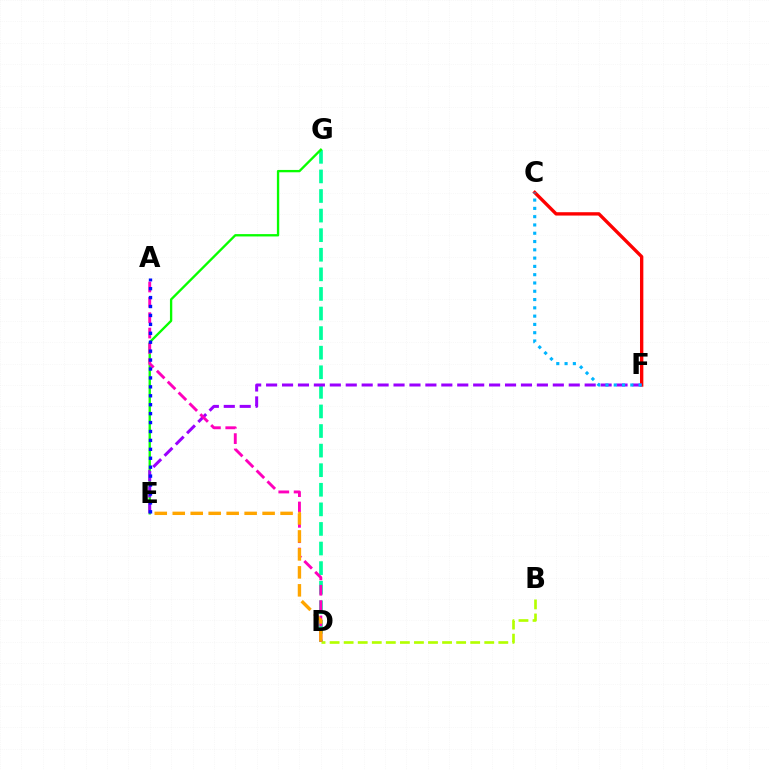{('C', 'F'): [{'color': '#ff0000', 'line_style': 'solid', 'thickness': 2.41}, {'color': '#00b5ff', 'line_style': 'dotted', 'thickness': 2.25}], ('D', 'G'): [{'color': '#00ff9d', 'line_style': 'dashed', 'thickness': 2.66}], ('E', 'G'): [{'color': '#08ff00', 'line_style': 'solid', 'thickness': 1.68}], ('E', 'F'): [{'color': '#9b00ff', 'line_style': 'dashed', 'thickness': 2.16}], ('B', 'D'): [{'color': '#b3ff00', 'line_style': 'dashed', 'thickness': 1.91}], ('A', 'D'): [{'color': '#ff00bd', 'line_style': 'dashed', 'thickness': 2.09}], ('D', 'E'): [{'color': '#ffa500', 'line_style': 'dashed', 'thickness': 2.44}], ('A', 'E'): [{'color': '#0010ff', 'line_style': 'dotted', 'thickness': 2.43}]}